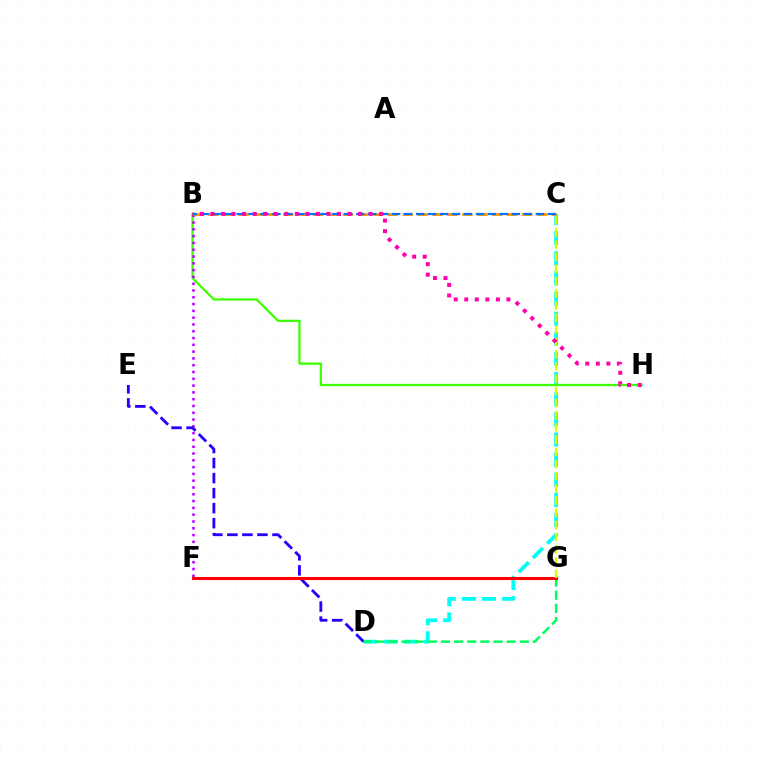{('C', 'D'): [{'color': '#00fff6', 'line_style': 'dashed', 'thickness': 2.74}], ('B', 'H'): [{'color': '#3dff00', 'line_style': 'solid', 'thickness': 1.61}, {'color': '#ff00ac', 'line_style': 'dotted', 'thickness': 2.86}], ('B', 'F'): [{'color': '#b900ff', 'line_style': 'dotted', 'thickness': 1.85}], ('D', 'E'): [{'color': '#2500ff', 'line_style': 'dashed', 'thickness': 2.04}], ('D', 'G'): [{'color': '#00ff5c', 'line_style': 'dashed', 'thickness': 1.79}], ('B', 'C'): [{'color': '#ff9400', 'line_style': 'dashed', 'thickness': 2.03}, {'color': '#0074ff', 'line_style': 'dashed', 'thickness': 1.63}], ('F', 'G'): [{'color': '#ff0000', 'line_style': 'solid', 'thickness': 2.21}], ('C', 'G'): [{'color': '#d1ff00', 'line_style': 'dashed', 'thickness': 1.66}]}